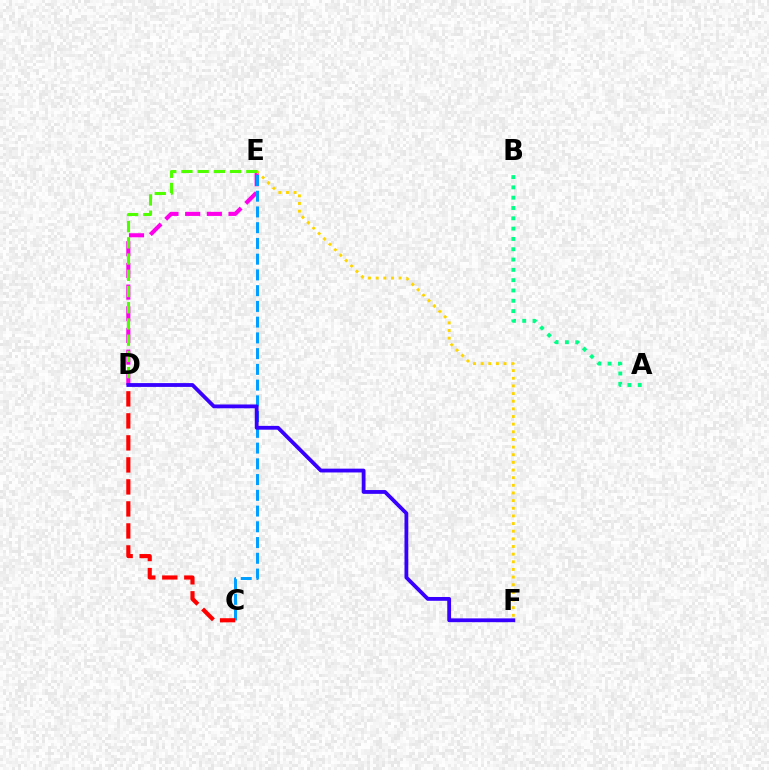{('D', 'E'): [{'color': '#ff00ed', 'line_style': 'dashed', 'thickness': 2.94}, {'color': '#4fff00', 'line_style': 'dashed', 'thickness': 2.2}], ('C', 'E'): [{'color': '#009eff', 'line_style': 'dashed', 'thickness': 2.14}], ('C', 'D'): [{'color': '#ff0000', 'line_style': 'dashed', 'thickness': 2.99}], ('E', 'F'): [{'color': '#ffd500', 'line_style': 'dotted', 'thickness': 2.08}], ('A', 'B'): [{'color': '#00ff86', 'line_style': 'dotted', 'thickness': 2.8}], ('D', 'F'): [{'color': '#3700ff', 'line_style': 'solid', 'thickness': 2.74}]}